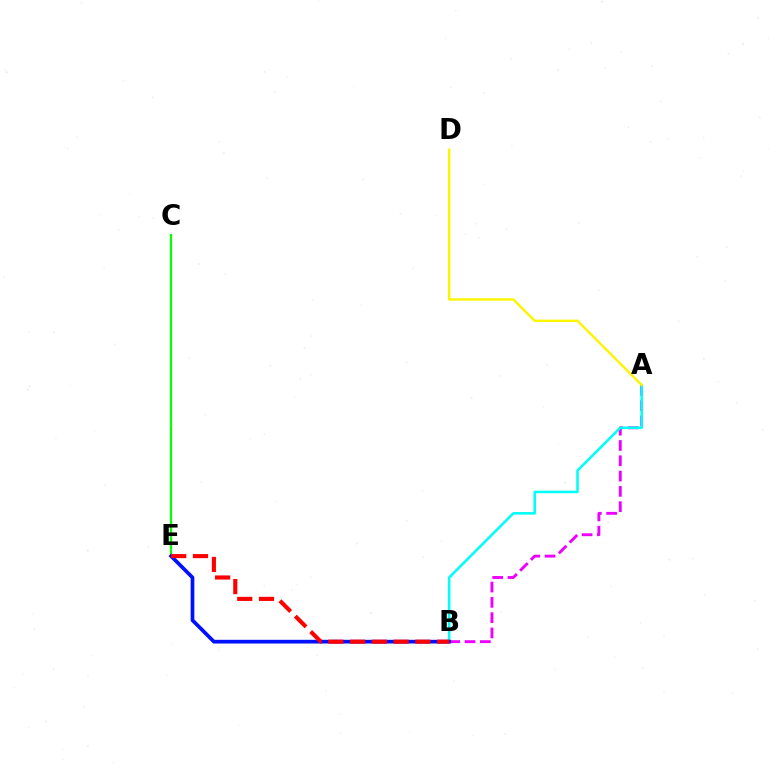{('A', 'B'): [{'color': '#ee00ff', 'line_style': 'dashed', 'thickness': 2.08}, {'color': '#00fff6', 'line_style': 'solid', 'thickness': 1.85}], ('C', 'E'): [{'color': '#08ff00', 'line_style': 'solid', 'thickness': 1.61}], ('B', 'E'): [{'color': '#0010ff', 'line_style': 'solid', 'thickness': 2.67}, {'color': '#ff0000', 'line_style': 'dashed', 'thickness': 2.96}], ('A', 'D'): [{'color': '#fcf500', 'line_style': 'solid', 'thickness': 1.74}]}